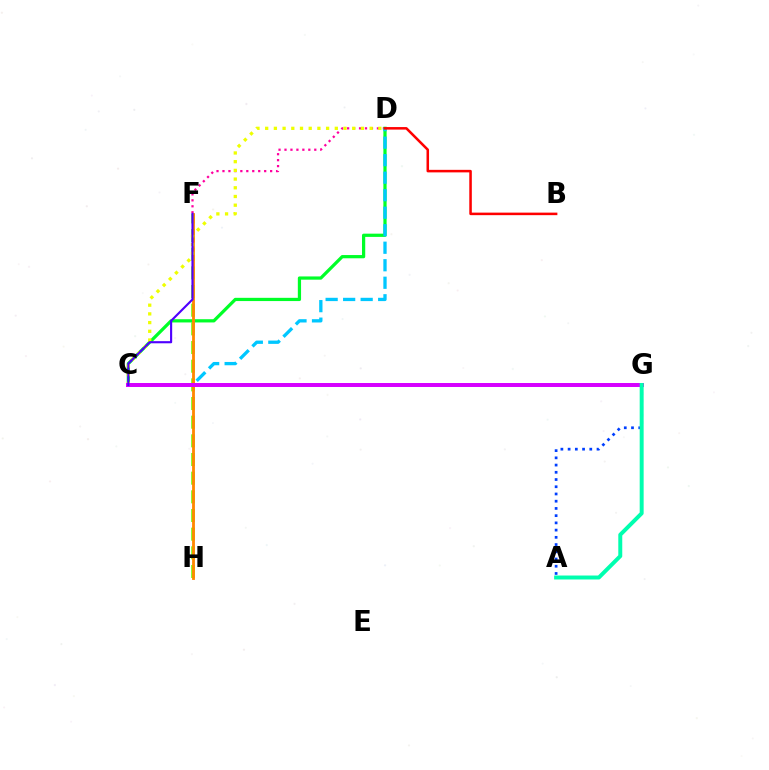{('F', 'H'): [{'color': '#66ff00', 'line_style': 'dashed', 'thickness': 2.54}, {'color': '#ff8800', 'line_style': 'solid', 'thickness': 2.03}], ('A', 'G'): [{'color': '#003fff', 'line_style': 'dotted', 'thickness': 1.96}, {'color': '#00ffaf', 'line_style': 'solid', 'thickness': 2.85}], ('D', 'F'): [{'color': '#ff00a0', 'line_style': 'dotted', 'thickness': 1.62}], ('C', 'D'): [{'color': '#00ff27', 'line_style': 'solid', 'thickness': 2.33}, {'color': '#00c7ff', 'line_style': 'dashed', 'thickness': 2.38}, {'color': '#eeff00', 'line_style': 'dotted', 'thickness': 2.36}], ('C', 'G'): [{'color': '#d600ff', 'line_style': 'solid', 'thickness': 2.86}], ('C', 'F'): [{'color': '#4f00ff', 'line_style': 'solid', 'thickness': 1.54}], ('B', 'D'): [{'color': '#ff0000', 'line_style': 'solid', 'thickness': 1.82}]}